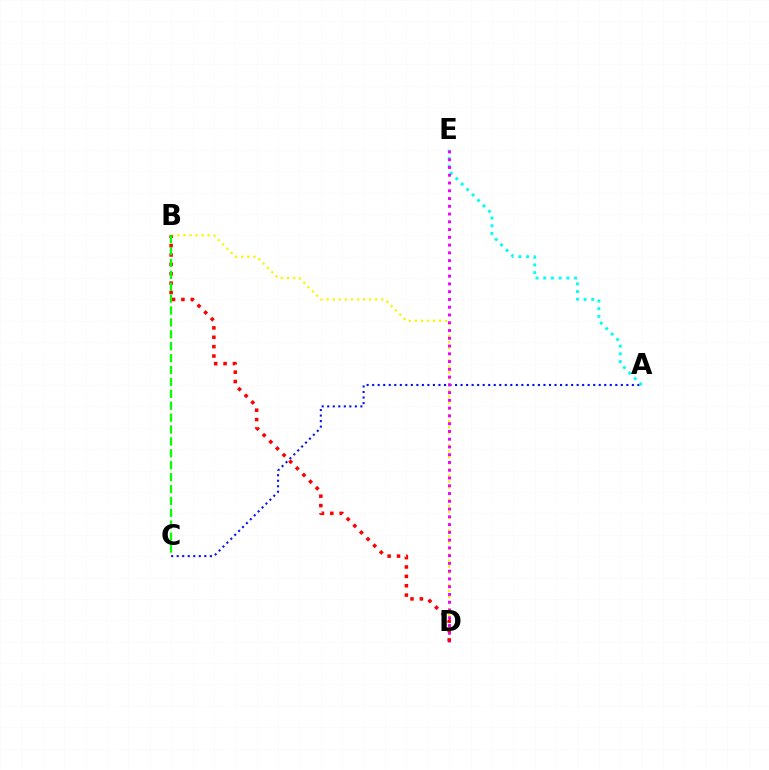{('A', 'C'): [{'color': '#0010ff', 'line_style': 'dotted', 'thickness': 1.5}], ('A', 'E'): [{'color': '#00fff6', 'line_style': 'dotted', 'thickness': 2.1}], ('B', 'D'): [{'color': '#fcf500', 'line_style': 'dotted', 'thickness': 1.65}, {'color': '#ff0000', 'line_style': 'dotted', 'thickness': 2.55}], ('D', 'E'): [{'color': '#ee00ff', 'line_style': 'dotted', 'thickness': 2.11}], ('B', 'C'): [{'color': '#08ff00', 'line_style': 'dashed', 'thickness': 1.62}]}